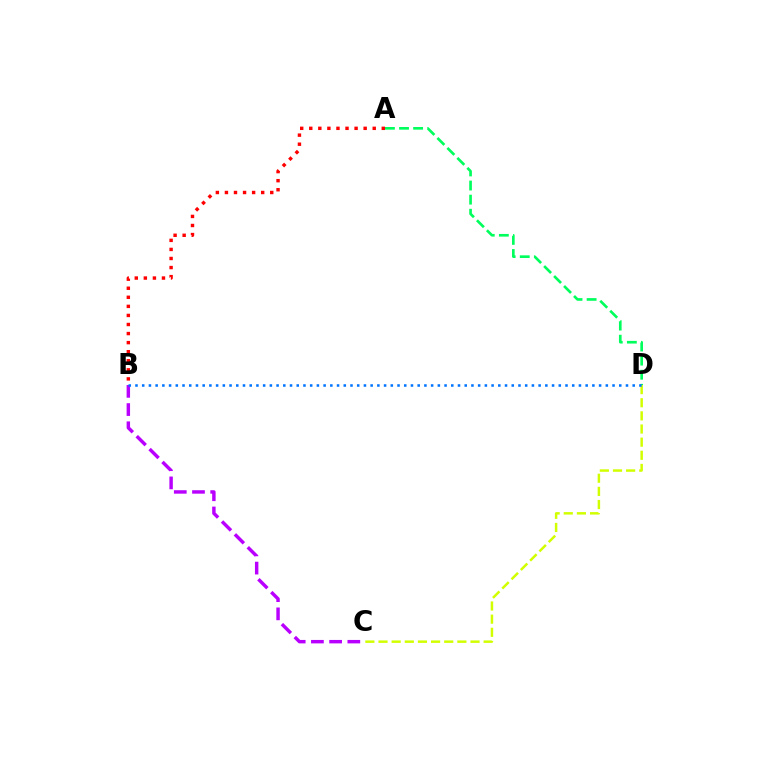{('A', 'D'): [{'color': '#00ff5c', 'line_style': 'dashed', 'thickness': 1.92}], ('A', 'B'): [{'color': '#ff0000', 'line_style': 'dotted', 'thickness': 2.46}], ('B', 'C'): [{'color': '#b900ff', 'line_style': 'dashed', 'thickness': 2.47}], ('C', 'D'): [{'color': '#d1ff00', 'line_style': 'dashed', 'thickness': 1.79}], ('B', 'D'): [{'color': '#0074ff', 'line_style': 'dotted', 'thickness': 1.83}]}